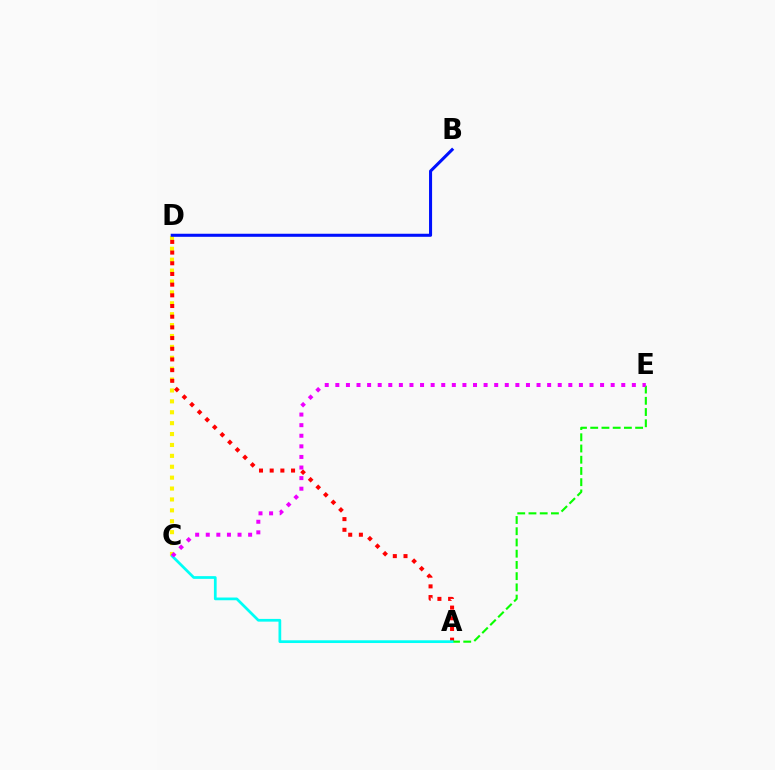{('C', 'D'): [{'color': '#fcf500', 'line_style': 'dotted', 'thickness': 2.96}], ('A', 'D'): [{'color': '#ff0000', 'line_style': 'dotted', 'thickness': 2.9}], ('A', 'E'): [{'color': '#08ff00', 'line_style': 'dashed', 'thickness': 1.53}], ('A', 'C'): [{'color': '#00fff6', 'line_style': 'solid', 'thickness': 1.96}], ('B', 'D'): [{'color': '#0010ff', 'line_style': 'solid', 'thickness': 2.2}], ('C', 'E'): [{'color': '#ee00ff', 'line_style': 'dotted', 'thickness': 2.88}]}